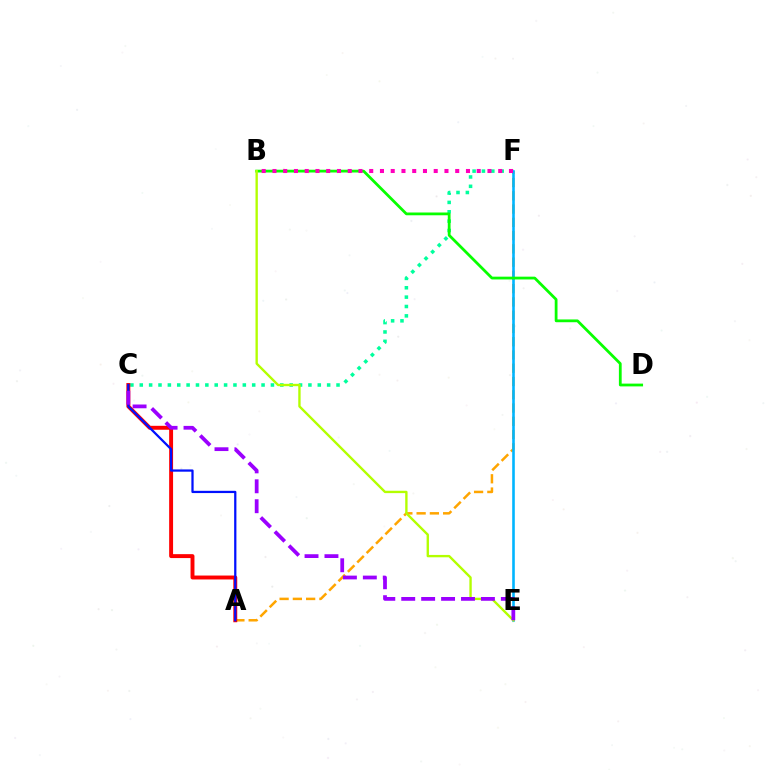{('C', 'F'): [{'color': '#00ff9d', 'line_style': 'dotted', 'thickness': 2.55}], ('A', 'F'): [{'color': '#ffa500', 'line_style': 'dashed', 'thickness': 1.8}], ('E', 'F'): [{'color': '#00b5ff', 'line_style': 'solid', 'thickness': 1.87}], ('A', 'C'): [{'color': '#ff0000', 'line_style': 'solid', 'thickness': 2.83}, {'color': '#0010ff', 'line_style': 'solid', 'thickness': 1.62}], ('B', 'D'): [{'color': '#08ff00', 'line_style': 'solid', 'thickness': 2.0}], ('B', 'E'): [{'color': '#b3ff00', 'line_style': 'solid', 'thickness': 1.7}], ('B', 'F'): [{'color': '#ff00bd', 'line_style': 'dotted', 'thickness': 2.92}], ('C', 'E'): [{'color': '#9b00ff', 'line_style': 'dashed', 'thickness': 2.71}]}